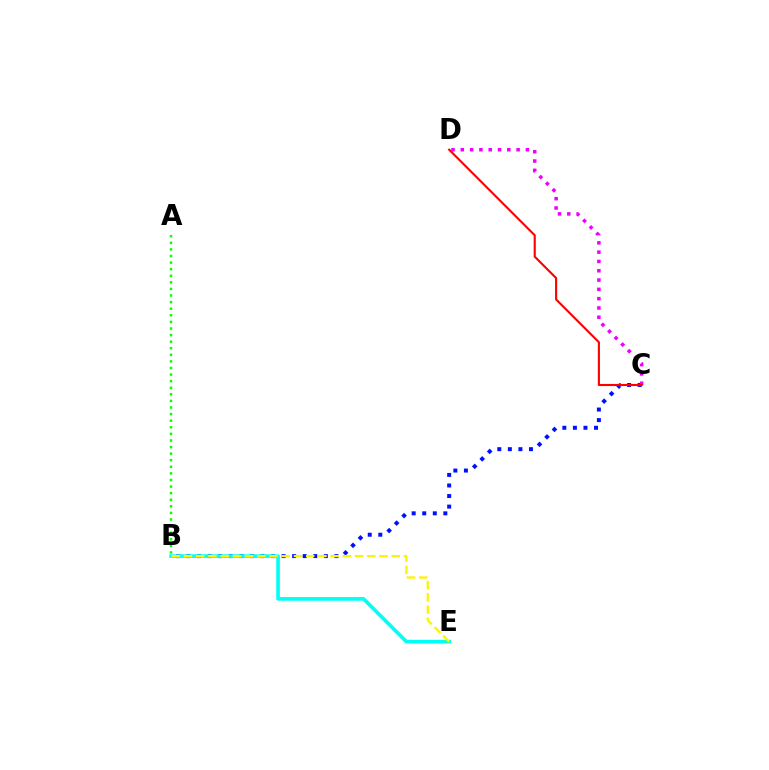{('A', 'B'): [{'color': '#08ff00', 'line_style': 'dotted', 'thickness': 1.79}], ('B', 'C'): [{'color': '#0010ff', 'line_style': 'dotted', 'thickness': 2.87}], ('B', 'E'): [{'color': '#00fff6', 'line_style': 'solid', 'thickness': 2.63}, {'color': '#fcf500', 'line_style': 'dashed', 'thickness': 1.66}], ('C', 'D'): [{'color': '#ee00ff', 'line_style': 'dotted', 'thickness': 2.53}, {'color': '#ff0000', 'line_style': 'solid', 'thickness': 1.53}]}